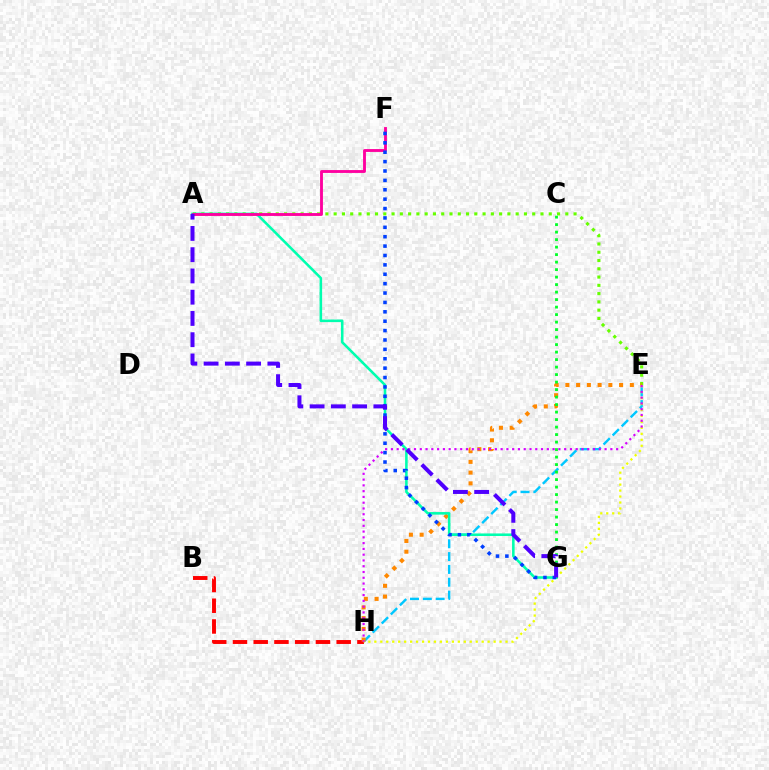{('E', 'H'): [{'color': '#00c7ff', 'line_style': 'dashed', 'thickness': 1.74}, {'color': '#ff8800', 'line_style': 'dotted', 'thickness': 2.92}, {'color': '#eeff00', 'line_style': 'dotted', 'thickness': 1.62}, {'color': '#d600ff', 'line_style': 'dotted', 'thickness': 1.57}], ('A', 'E'): [{'color': '#66ff00', 'line_style': 'dotted', 'thickness': 2.25}], ('B', 'H'): [{'color': '#ff0000', 'line_style': 'dashed', 'thickness': 2.82}], ('C', 'G'): [{'color': '#00ff27', 'line_style': 'dotted', 'thickness': 2.04}], ('A', 'G'): [{'color': '#00ffaf', 'line_style': 'solid', 'thickness': 1.85}, {'color': '#4f00ff', 'line_style': 'dashed', 'thickness': 2.89}], ('A', 'F'): [{'color': '#ff00a0', 'line_style': 'solid', 'thickness': 2.06}], ('F', 'G'): [{'color': '#003fff', 'line_style': 'dotted', 'thickness': 2.55}]}